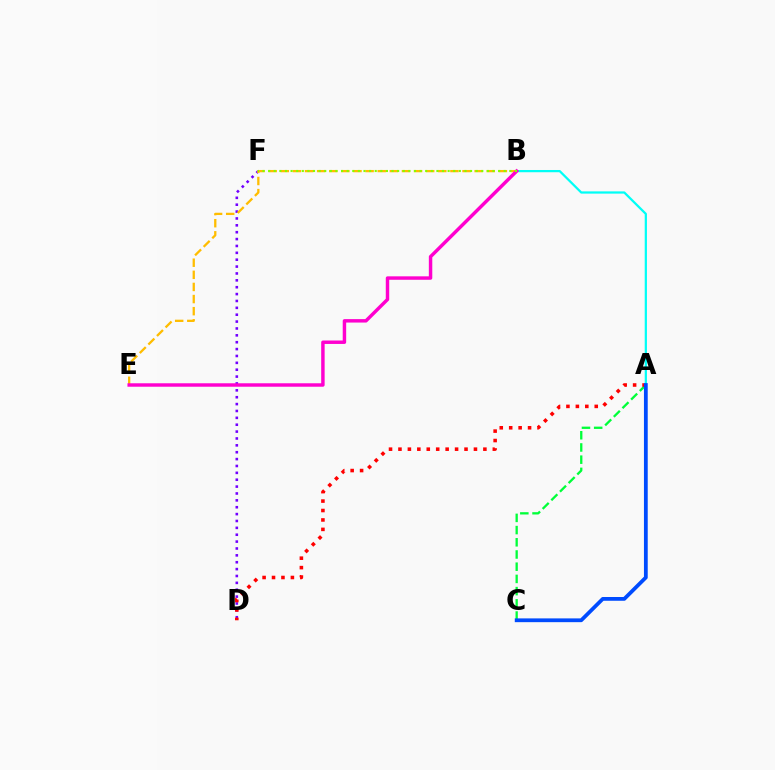{('D', 'F'): [{'color': '#7200ff', 'line_style': 'dotted', 'thickness': 1.87}], ('A', 'C'): [{'color': '#00ff39', 'line_style': 'dashed', 'thickness': 1.66}, {'color': '#004bff', 'line_style': 'solid', 'thickness': 2.72}], ('A', 'D'): [{'color': '#ff0000', 'line_style': 'dotted', 'thickness': 2.56}], ('B', 'E'): [{'color': '#ffbd00', 'line_style': 'dashed', 'thickness': 1.65}, {'color': '#ff00cf', 'line_style': 'solid', 'thickness': 2.48}], ('A', 'B'): [{'color': '#00fff6', 'line_style': 'solid', 'thickness': 1.61}], ('B', 'F'): [{'color': '#84ff00', 'line_style': 'dotted', 'thickness': 1.52}]}